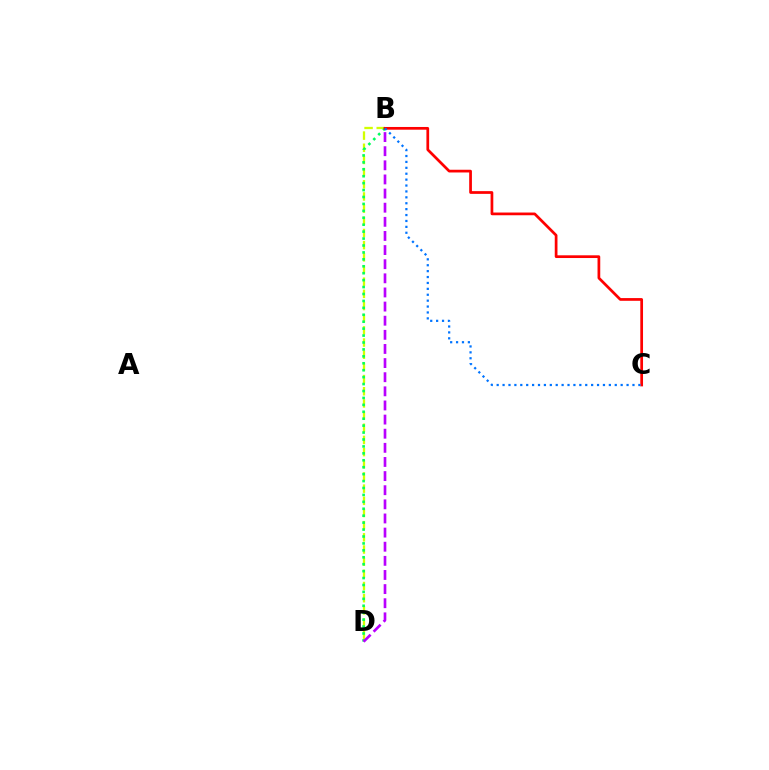{('B', 'D'): [{'color': '#d1ff00', 'line_style': 'dashed', 'thickness': 1.65}, {'color': '#00ff5c', 'line_style': 'dotted', 'thickness': 1.88}, {'color': '#b900ff', 'line_style': 'dashed', 'thickness': 1.92}], ('B', 'C'): [{'color': '#ff0000', 'line_style': 'solid', 'thickness': 1.96}, {'color': '#0074ff', 'line_style': 'dotted', 'thickness': 1.6}]}